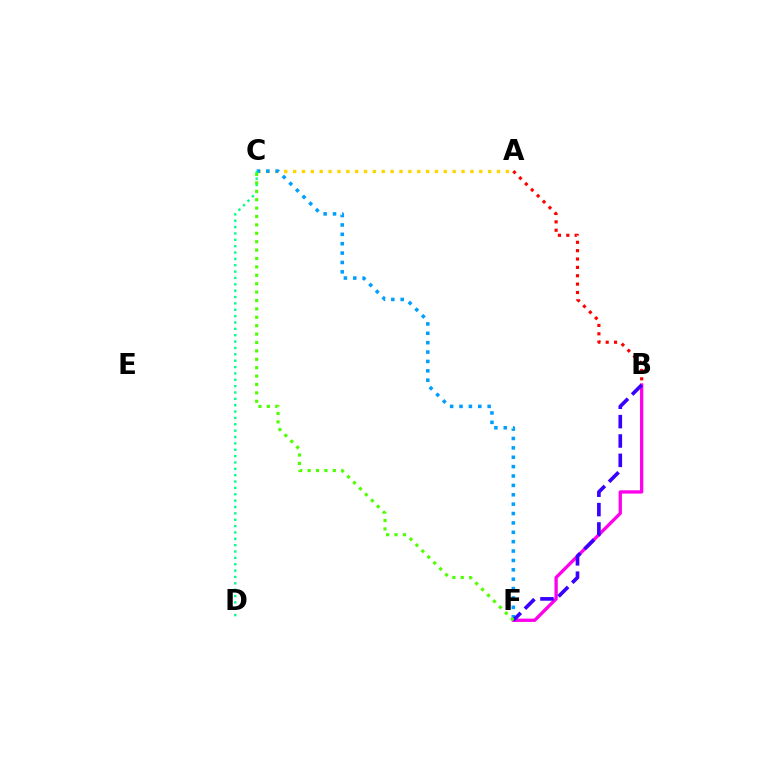{('A', 'B'): [{'color': '#ff0000', 'line_style': 'dotted', 'thickness': 2.27}], ('A', 'C'): [{'color': '#ffd500', 'line_style': 'dotted', 'thickness': 2.41}], ('C', 'F'): [{'color': '#009eff', 'line_style': 'dotted', 'thickness': 2.55}, {'color': '#4fff00', 'line_style': 'dotted', 'thickness': 2.28}], ('B', 'F'): [{'color': '#ff00ed', 'line_style': 'solid', 'thickness': 2.37}, {'color': '#3700ff', 'line_style': 'dashed', 'thickness': 2.63}], ('C', 'D'): [{'color': '#00ff86', 'line_style': 'dotted', 'thickness': 1.73}]}